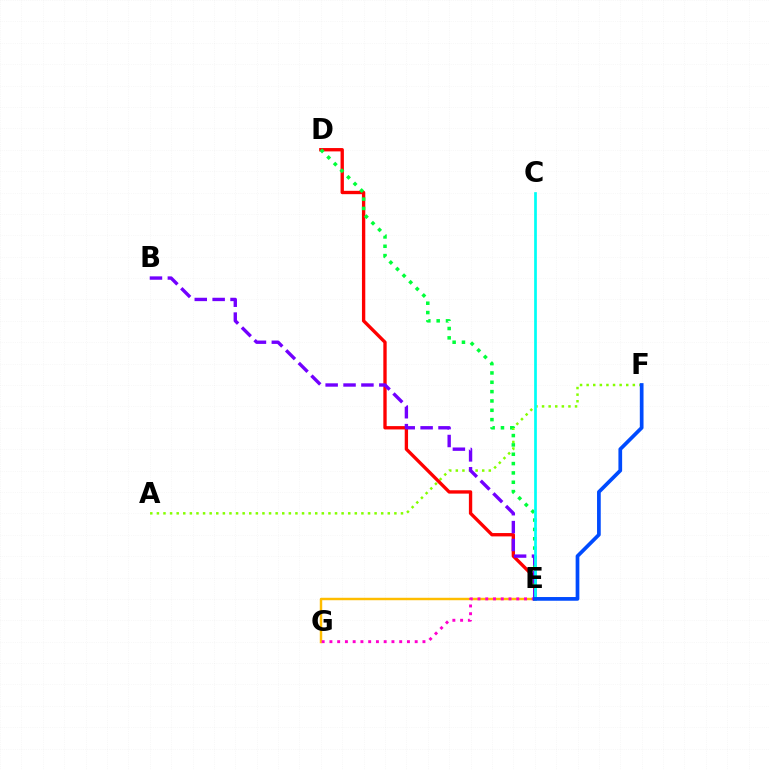{('A', 'F'): [{'color': '#84ff00', 'line_style': 'dotted', 'thickness': 1.79}], ('D', 'E'): [{'color': '#ff0000', 'line_style': 'solid', 'thickness': 2.41}, {'color': '#00ff39', 'line_style': 'dotted', 'thickness': 2.54}], ('B', 'E'): [{'color': '#7200ff', 'line_style': 'dashed', 'thickness': 2.43}], ('C', 'E'): [{'color': '#00fff6', 'line_style': 'solid', 'thickness': 1.95}], ('E', 'G'): [{'color': '#ffbd00', 'line_style': 'solid', 'thickness': 1.77}, {'color': '#ff00cf', 'line_style': 'dotted', 'thickness': 2.11}], ('E', 'F'): [{'color': '#004bff', 'line_style': 'solid', 'thickness': 2.67}]}